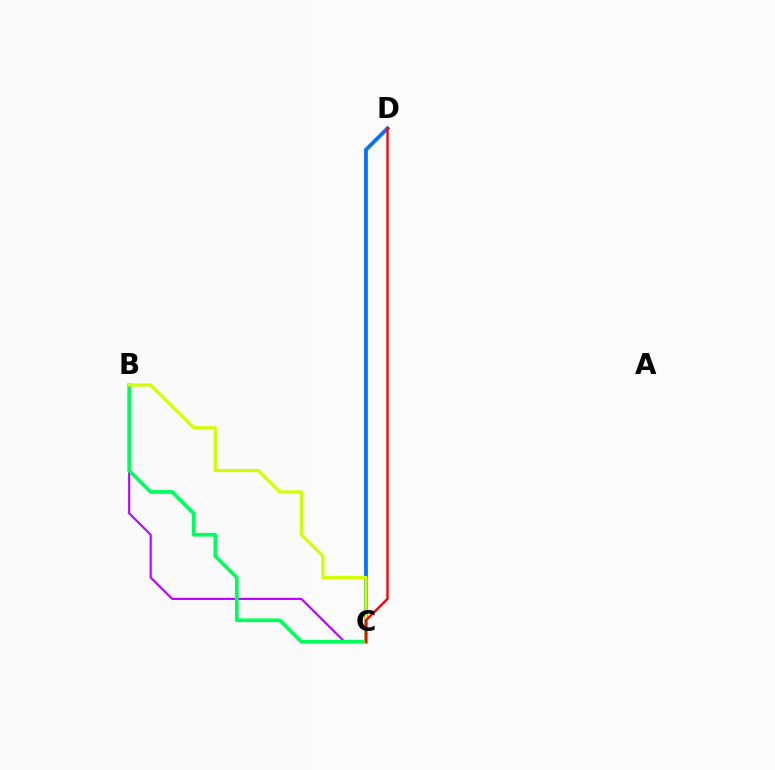{('B', 'C'): [{'color': '#b900ff', 'line_style': 'solid', 'thickness': 1.52}, {'color': '#00ff5c', 'line_style': 'solid', 'thickness': 2.66}, {'color': '#d1ff00', 'line_style': 'solid', 'thickness': 2.29}], ('C', 'D'): [{'color': '#0074ff', 'line_style': 'solid', 'thickness': 2.73}, {'color': '#ff0000', 'line_style': 'solid', 'thickness': 1.7}]}